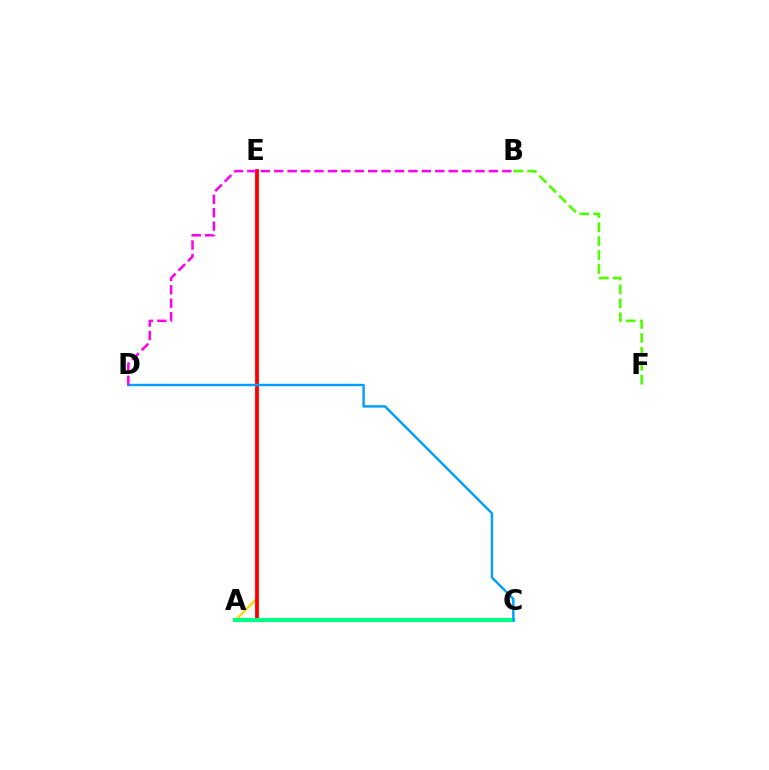{('A', 'E'): [{'color': '#ffd500', 'line_style': 'solid', 'thickness': 1.65}, {'color': '#ff0000', 'line_style': 'solid', 'thickness': 2.74}], ('A', 'C'): [{'color': '#3700ff', 'line_style': 'dashed', 'thickness': 1.75}, {'color': '#00ff86', 'line_style': 'solid', 'thickness': 2.95}], ('C', 'D'): [{'color': '#009eff', 'line_style': 'solid', 'thickness': 1.74}], ('B', 'D'): [{'color': '#ff00ed', 'line_style': 'dashed', 'thickness': 1.82}], ('B', 'F'): [{'color': '#4fff00', 'line_style': 'dashed', 'thickness': 1.9}]}